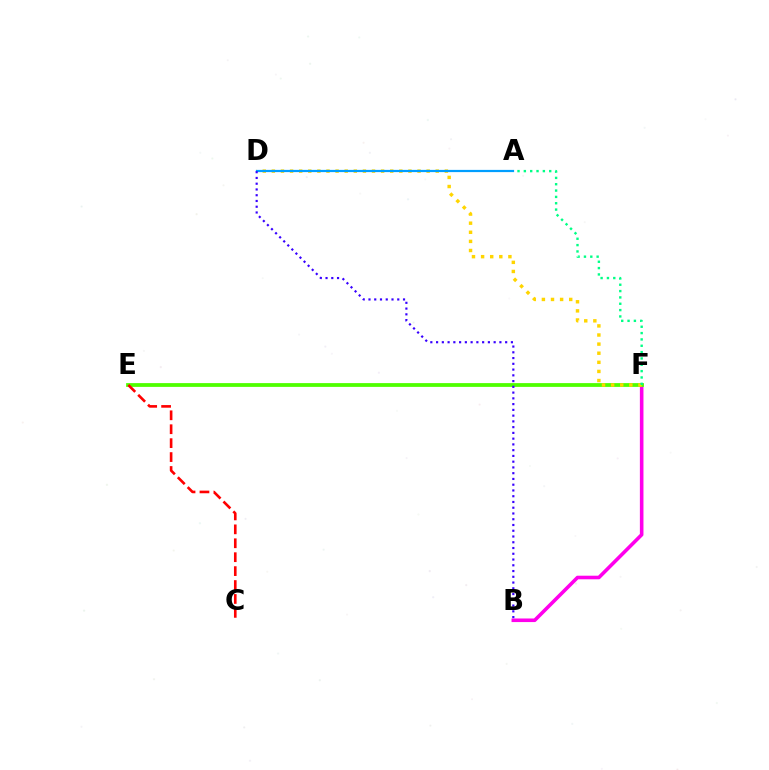{('B', 'F'): [{'color': '#ff00ed', 'line_style': 'solid', 'thickness': 2.58}], ('E', 'F'): [{'color': '#4fff00', 'line_style': 'solid', 'thickness': 2.72}], ('D', 'F'): [{'color': '#ffd500', 'line_style': 'dotted', 'thickness': 2.47}], ('A', 'D'): [{'color': '#009eff', 'line_style': 'solid', 'thickness': 1.6}], ('A', 'F'): [{'color': '#00ff86', 'line_style': 'dotted', 'thickness': 1.72}], ('C', 'E'): [{'color': '#ff0000', 'line_style': 'dashed', 'thickness': 1.89}], ('B', 'D'): [{'color': '#3700ff', 'line_style': 'dotted', 'thickness': 1.56}]}